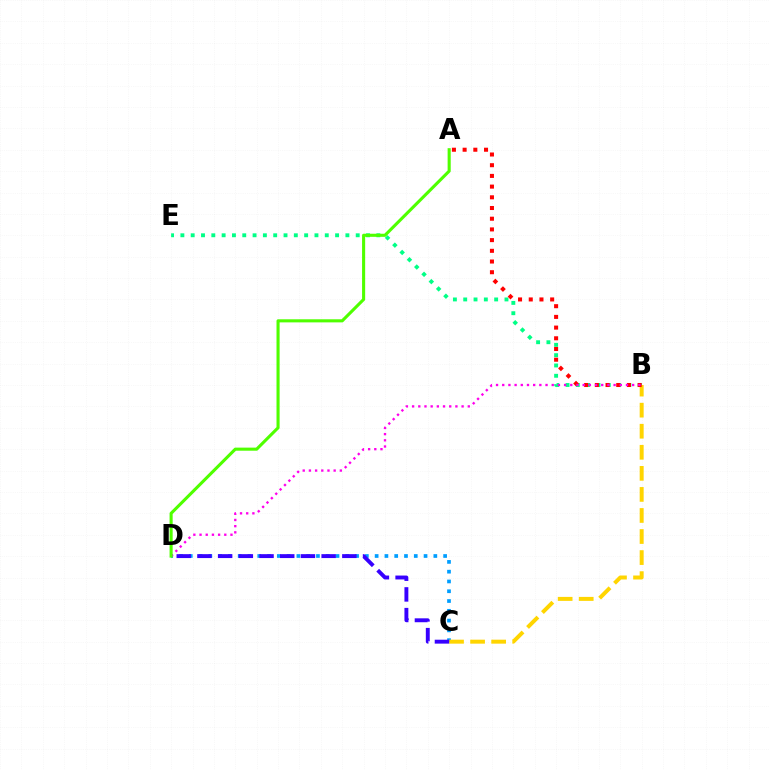{('C', 'D'): [{'color': '#009eff', 'line_style': 'dotted', 'thickness': 2.66}, {'color': '#3700ff', 'line_style': 'dashed', 'thickness': 2.81}], ('B', 'E'): [{'color': '#00ff86', 'line_style': 'dotted', 'thickness': 2.8}], ('B', 'C'): [{'color': '#ffd500', 'line_style': 'dashed', 'thickness': 2.86}], ('A', 'B'): [{'color': '#ff0000', 'line_style': 'dotted', 'thickness': 2.91}], ('B', 'D'): [{'color': '#ff00ed', 'line_style': 'dotted', 'thickness': 1.68}], ('A', 'D'): [{'color': '#4fff00', 'line_style': 'solid', 'thickness': 2.23}]}